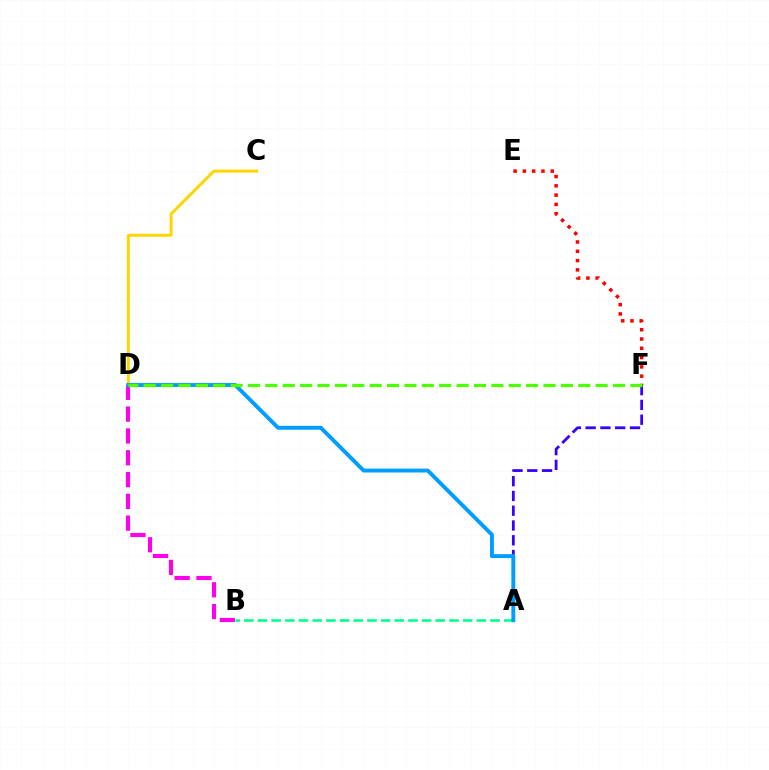{('A', 'F'): [{'color': '#3700ff', 'line_style': 'dashed', 'thickness': 2.01}], ('E', 'F'): [{'color': '#ff0000', 'line_style': 'dotted', 'thickness': 2.52}], ('B', 'D'): [{'color': '#ff00ed', 'line_style': 'dashed', 'thickness': 2.96}], ('C', 'D'): [{'color': '#ffd500', 'line_style': 'solid', 'thickness': 2.15}], ('A', 'B'): [{'color': '#00ff86', 'line_style': 'dashed', 'thickness': 1.86}], ('A', 'D'): [{'color': '#009eff', 'line_style': 'solid', 'thickness': 2.81}], ('D', 'F'): [{'color': '#4fff00', 'line_style': 'dashed', 'thickness': 2.36}]}